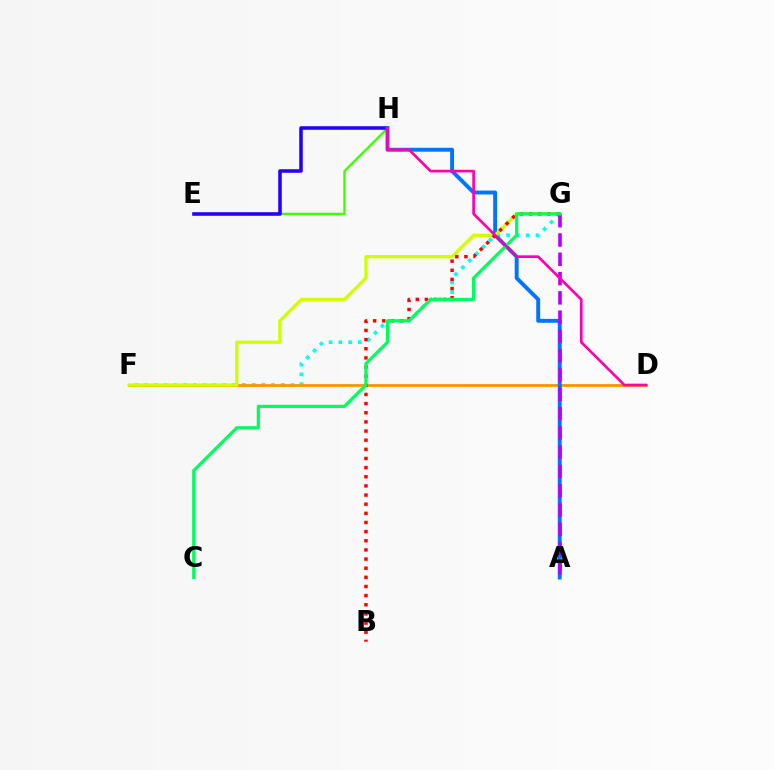{('E', 'H'): [{'color': '#3dff00', 'line_style': 'solid', 'thickness': 1.68}, {'color': '#2500ff', 'line_style': 'solid', 'thickness': 2.56}], ('F', 'G'): [{'color': '#00fff6', 'line_style': 'dotted', 'thickness': 2.65}, {'color': '#d1ff00', 'line_style': 'solid', 'thickness': 2.38}], ('D', 'F'): [{'color': '#ff9400', 'line_style': 'solid', 'thickness': 2.02}], ('A', 'H'): [{'color': '#0074ff', 'line_style': 'solid', 'thickness': 2.81}], ('B', 'G'): [{'color': '#ff0000', 'line_style': 'dotted', 'thickness': 2.48}], ('A', 'G'): [{'color': '#b900ff', 'line_style': 'dashed', 'thickness': 2.62}], ('C', 'G'): [{'color': '#00ff5c', 'line_style': 'solid', 'thickness': 2.32}], ('D', 'H'): [{'color': '#ff00ac', 'line_style': 'solid', 'thickness': 1.92}]}